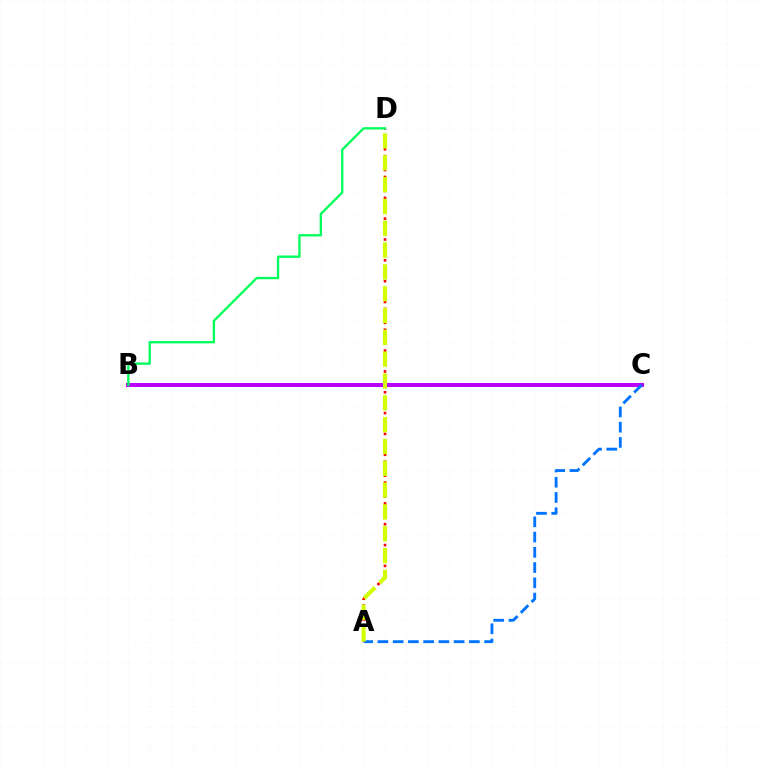{('B', 'C'): [{'color': '#b900ff', 'line_style': 'solid', 'thickness': 2.89}], ('A', 'D'): [{'color': '#ff0000', 'line_style': 'dotted', 'thickness': 1.89}, {'color': '#d1ff00', 'line_style': 'dashed', 'thickness': 2.96}], ('A', 'C'): [{'color': '#0074ff', 'line_style': 'dashed', 'thickness': 2.07}], ('B', 'D'): [{'color': '#00ff5c', 'line_style': 'solid', 'thickness': 1.68}]}